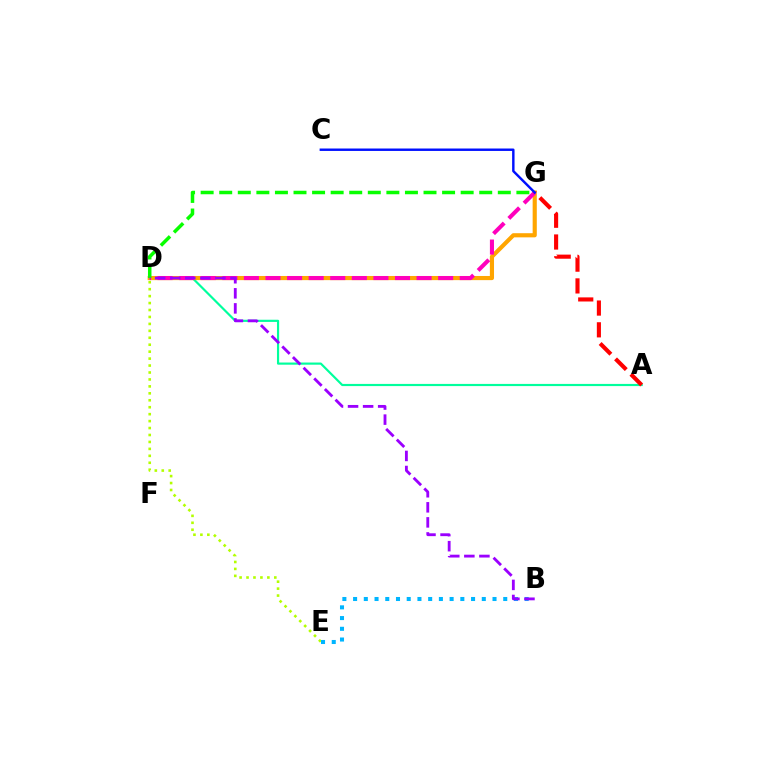{('A', 'D'): [{'color': '#00ff9d', 'line_style': 'solid', 'thickness': 1.56}], ('D', 'G'): [{'color': '#ffa500', 'line_style': 'solid', 'thickness': 2.99}, {'color': '#ff00bd', 'line_style': 'dashed', 'thickness': 2.93}, {'color': '#08ff00', 'line_style': 'dashed', 'thickness': 2.52}], ('A', 'G'): [{'color': '#ff0000', 'line_style': 'dashed', 'thickness': 2.96}], ('C', 'G'): [{'color': '#0010ff', 'line_style': 'solid', 'thickness': 1.75}], ('D', 'E'): [{'color': '#b3ff00', 'line_style': 'dotted', 'thickness': 1.89}], ('B', 'E'): [{'color': '#00b5ff', 'line_style': 'dotted', 'thickness': 2.91}], ('B', 'D'): [{'color': '#9b00ff', 'line_style': 'dashed', 'thickness': 2.05}]}